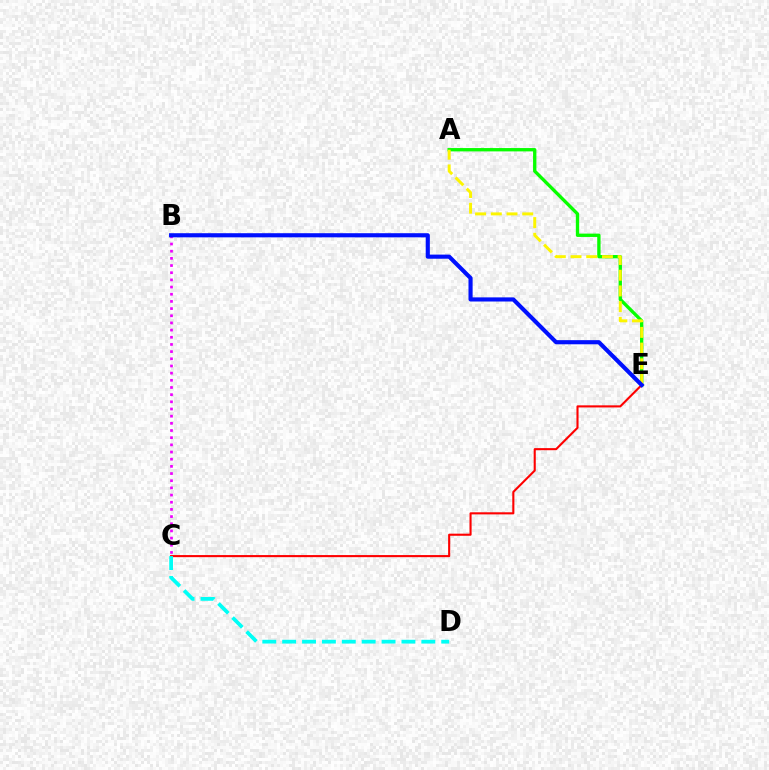{('A', 'E'): [{'color': '#08ff00', 'line_style': 'solid', 'thickness': 2.4}, {'color': '#fcf500', 'line_style': 'dashed', 'thickness': 2.13}], ('B', 'C'): [{'color': '#ee00ff', 'line_style': 'dotted', 'thickness': 1.95}], ('C', 'E'): [{'color': '#ff0000', 'line_style': 'solid', 'thickness': 1.51}], ('B', 'E'): [{'color': '#0010ff', 'line_style': 'solid', 'thickness': 2.97}], ('C', 'D'): [{'color': '#00fff6', 'line_style': 'dashed', 'thickness': 2.7}]}